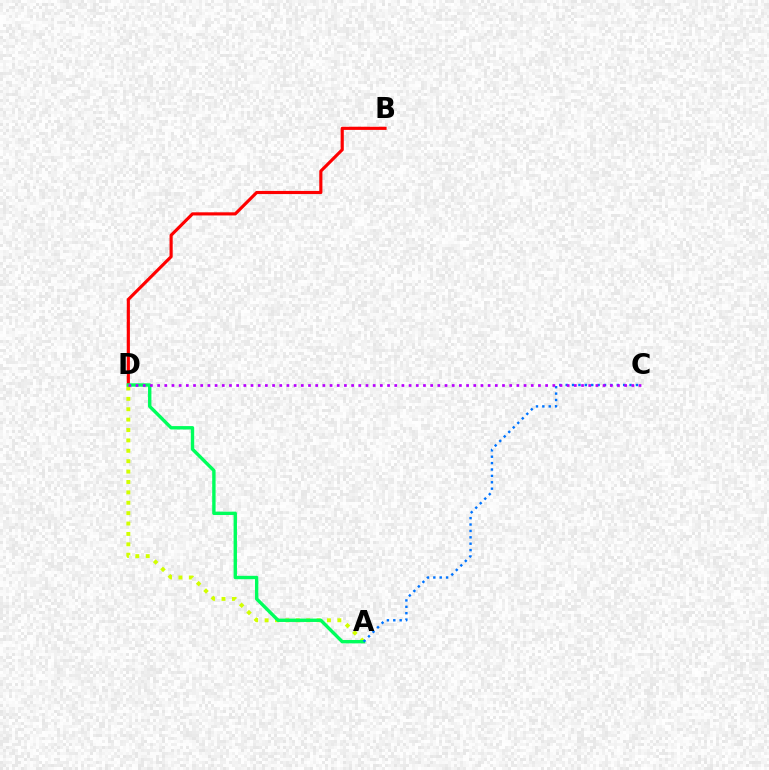{('B', 'D'): [{'color': '#ff0000', 'line_style': 'solid', 'thickness': 2.27}], ('A', 'D'): [{'color': '#d1ff00', 'line_style': 'dotted', 'thickness': 2.82}, {'color': '#00ff5c', 'line_style': 'solid', 'thickness': 2.44}], ('A', 'C'): [{'color': '#0074ff', 'line_style': 'dotted', 'thickness': 1.74}], ('C', 'D'): [{'color': '#b900ff', 'line_style': 'dotted', 'thickness': 1.95}]}